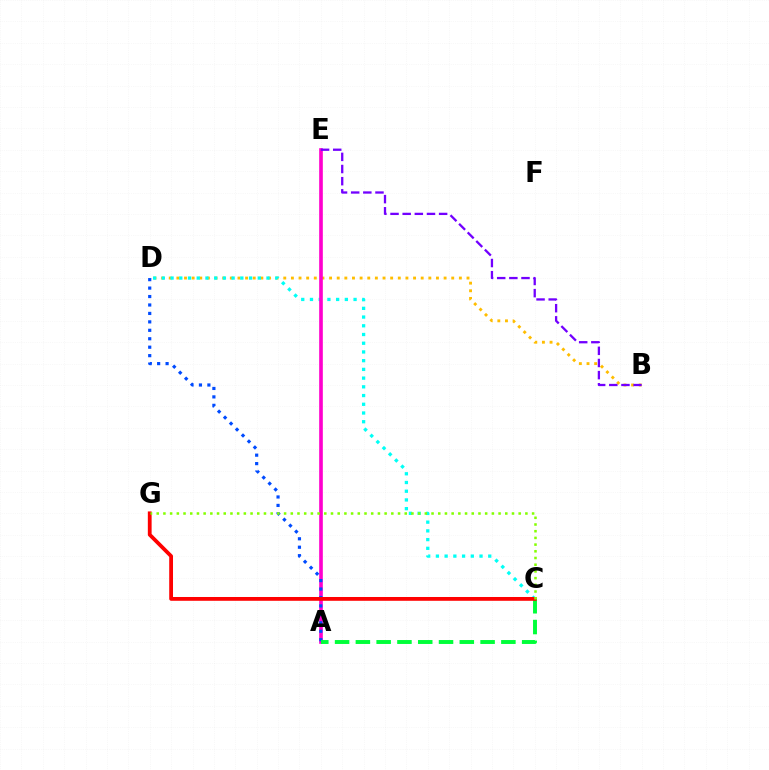{('B', 'D'): [{'color': '#ffbd00', 'line_style': 'dotted', 'thickness': 2.07}], ('C', 'D'): [{'color': '#00fff6', 'line_style': 'dotted', 'thickness': 2.37}], ('A', 'E'): [{'color': '#ff00cf', 'line_style': 'solid', 'thickness': 2.63}], ('A', 'D'): [{'color': '#004bff', 'line_style': 'dotted', 'thickness': 2.29}], ('A', 'C'): [{'color': '#00ff39', 'line_style': 'dashed', 'thickness': 2.82}], ('B', 'E'): [{'color': '#7200ff', 'line_style': 'dashed', 'thickness': 1.65}], ('C', 'G'): [{'color': '#ff0000', 'line_style': 'solid', 'thickness': 2.73}, {'color': '#84ff00', 'line_style': 'dotted', 'thickness': 1.82}]}